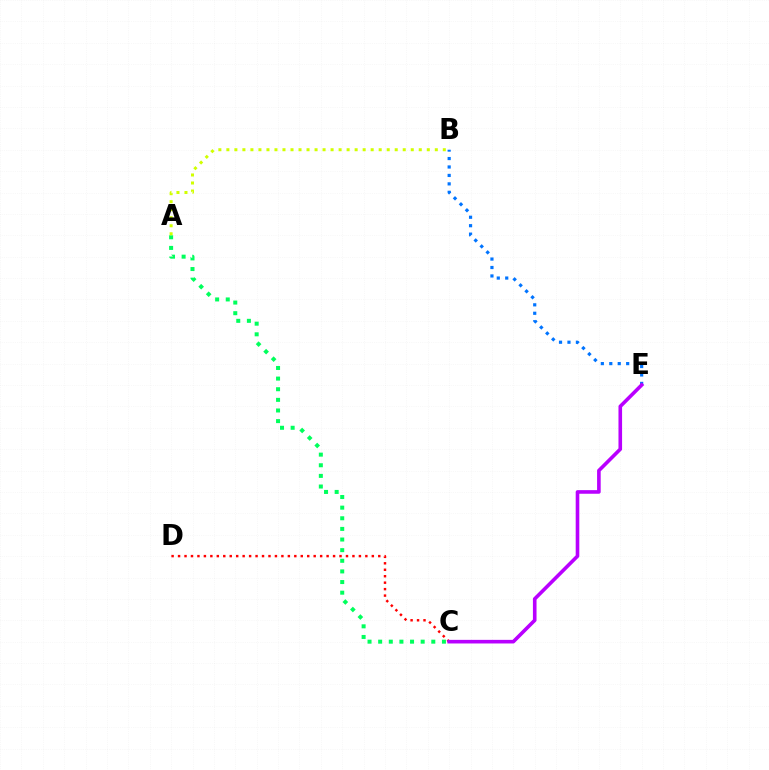{('C', 'D'): [{'color': '#ff0000', 'line_style': 'dotted', 'thickness': 1.75}], ('B', 'E'): [{'color': '#0074ff', 'line_style': 'dotted', 'thickness': 2.29}], ('A', 'C'): [{'color': '#00ff5c', 'line_style': 'dotted', 'thickness': 2.89}], ('C', 'E'): [{'color': '#b900ff', 'line_style': 'solid', 'thickness': 2.6}], ('A', 'B'): [{'color': '#d1ff00', 'line_style': 'dotted', 'thickness': 2.18}]}